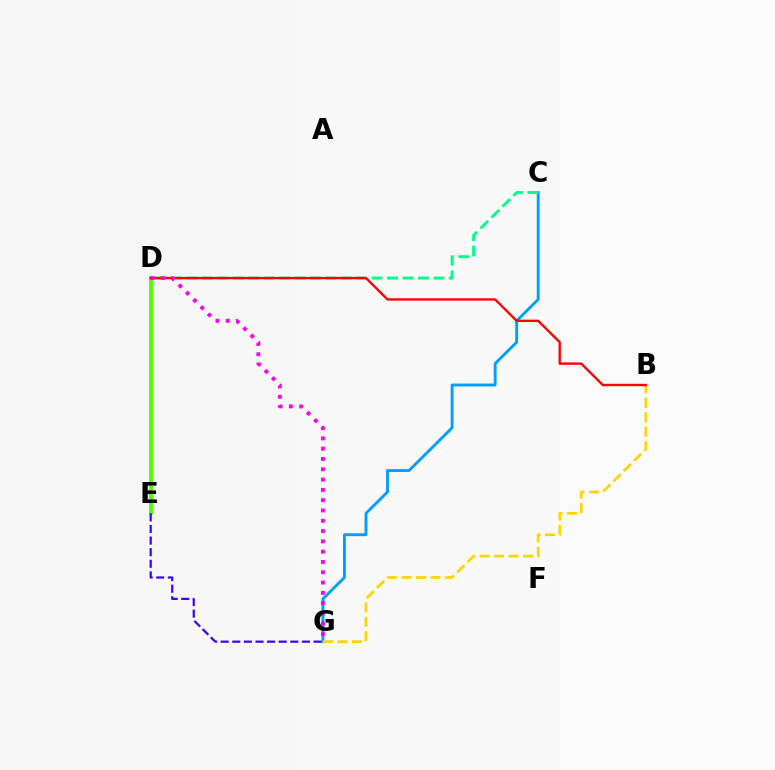{('C', 'G'): [{'color': '#009eff', 'line_style': 'solid', 'thickness': 2.07}], ('D', 'E'): [{'color': '#4fff00', 'line_style': 'solid', 'thickness': 2.76}], ('B', 'G'): [{'color': '#ffd500', 'line_style': 'dashed', 'thickness': 1.97}], ('C', 'D'): [{'color': '#00ff86', 'line_style': 'dashed', 'thickness': 2.1}], ('B', 'D'): [{'color': '#ff0000', 'line_style': 'solid', 'thickness': 1.7}], ('E', 'G'): [{'color': '#3700ff', 'line_style': 'dashed', 'thickness': 1.58}], ('D', 'G'): [{'color': '#ff00ed', 'line_style': 'dotted', 'thickness': 2.8}]}